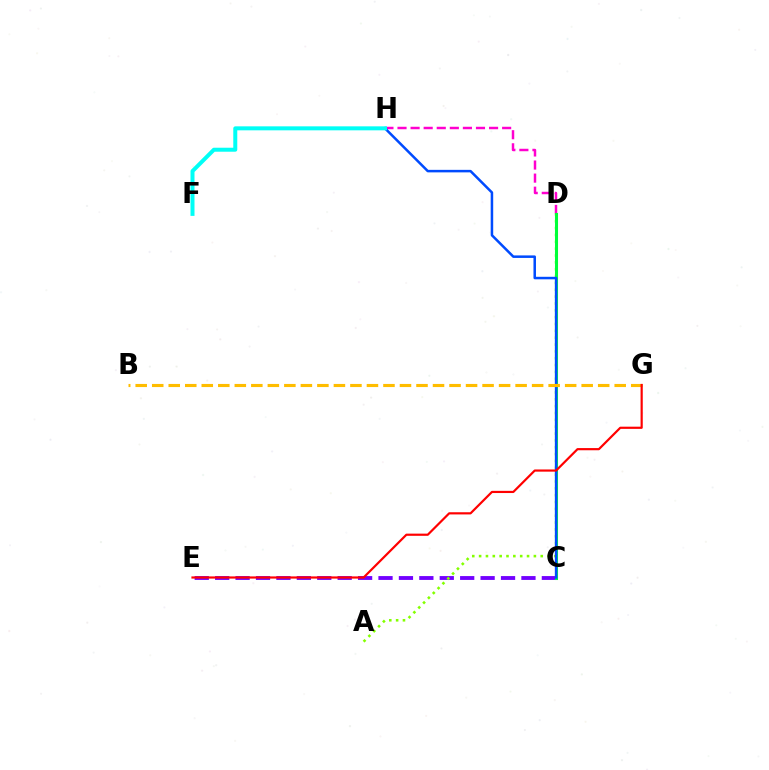{('D', 'H'): [{'color': '#ff00cf', 'line_style': 'dashed', 'thickness': 1.78}], ('C', 'E'): [{'color': '#7200ff', 'line_style': 'dashed', 'thickness': 2.77}], ('A', 'D'): [{'color': '#84ff00', 'line_style': 'dotted', 'thickness': 1.86}], ('C', 'D'): [{'color': '#00ff39', 'line_style': 'solid', 'thickness': 2.2}], ('C', 'H'): [{'color': '#004bff', 'line_style': 'solid', 'thickness': 1.81}], ('B', 'G'): [{'color': '#ffbd00', 'line_style': 'dashed', 'thickness': 2.24}], ('F', 'H'): [{'color': '#00fff6', 'line_style': 'solid', 'thickness': 2.88}], ('E', 'G'): [{'color': '#ff0000', 'line_style': 'solid', 'thickness': 1.57}]}